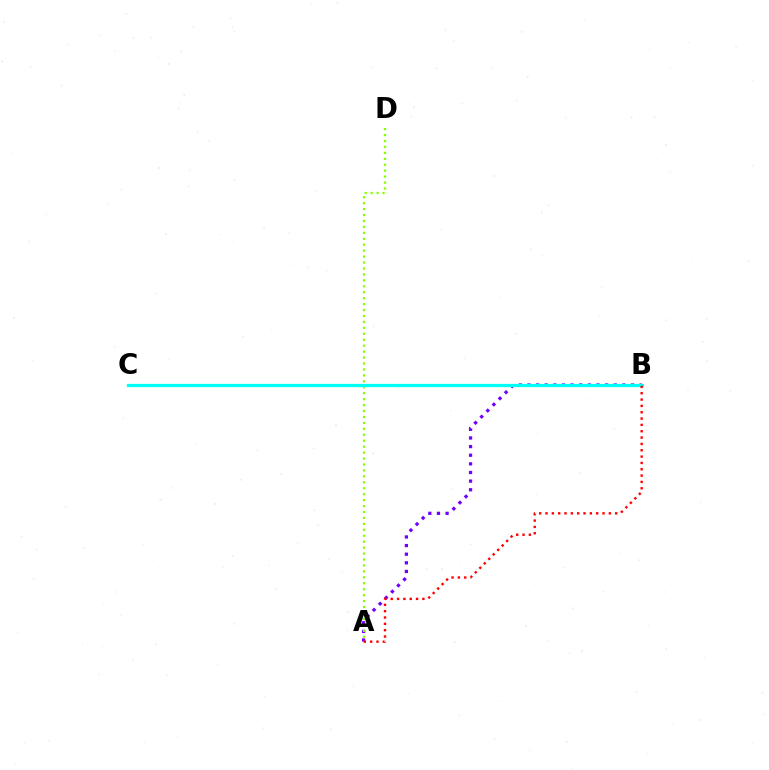{('A', 'B'): [{'color': '#7200ff', 'line_style': 'dotted', 'thickness': 2.34}, {'color': '#ff0000', 'line_style': 'dotted', 'thickness': 1.72}], ('A', 'D'): [{'color': '#84ff00', 'line_style': 'dotted', 'thickness': 1.61}], ('B', 'C'): [{'color': '#00fff6', 'line_style': 'solid', 'thickness': 2.33}]}